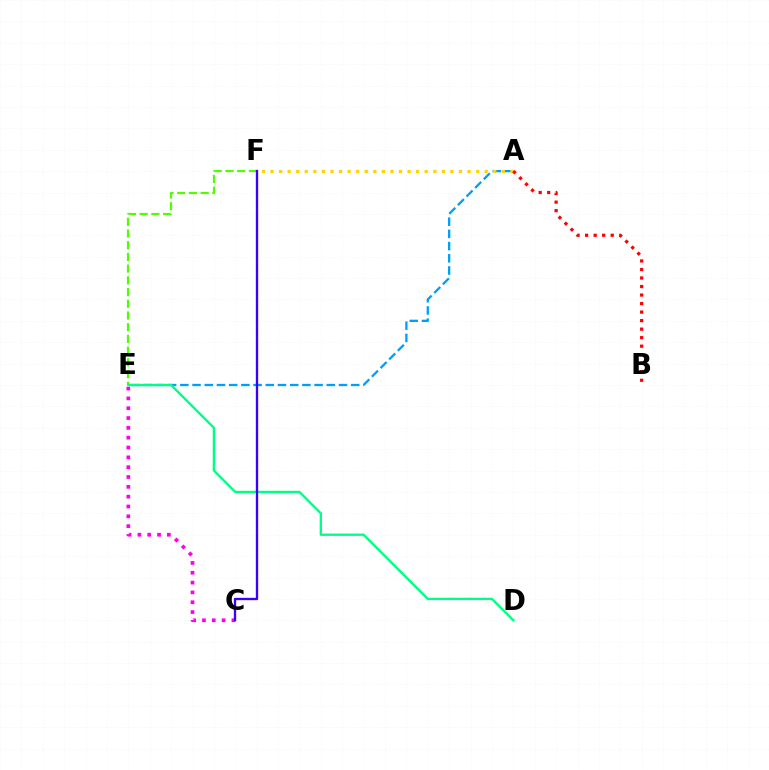{('A', 'E'): [{'color': '#009eff', 'line_style': 'dashed', 'thickness': 1.66}], ('E', 'F'): [{'color': '#4fff00', 'line_style': 'dashed', 'thickness': 1.59}], ('C', 'E'): [{'color': '#ff00ed', 'line_style': 'dotted', 'thickness': 2.67}], ('D', 'E'): [{'color': '#00ff86', 'line_style': 'solid', 'thickness': 1.7}], ('C', 'F'): [{'color': '#3700ff', 'line_style': 'solid', 'thickness': 1.68}], ('A', 'F'): [{'color': '#ffd500', 'line_style': 'dotted', 'thickness': 2.33}], ('A', 'B'): [{'color': '#ff0000', 'line_style': 'dotted', 'thickness': 2.32}]}